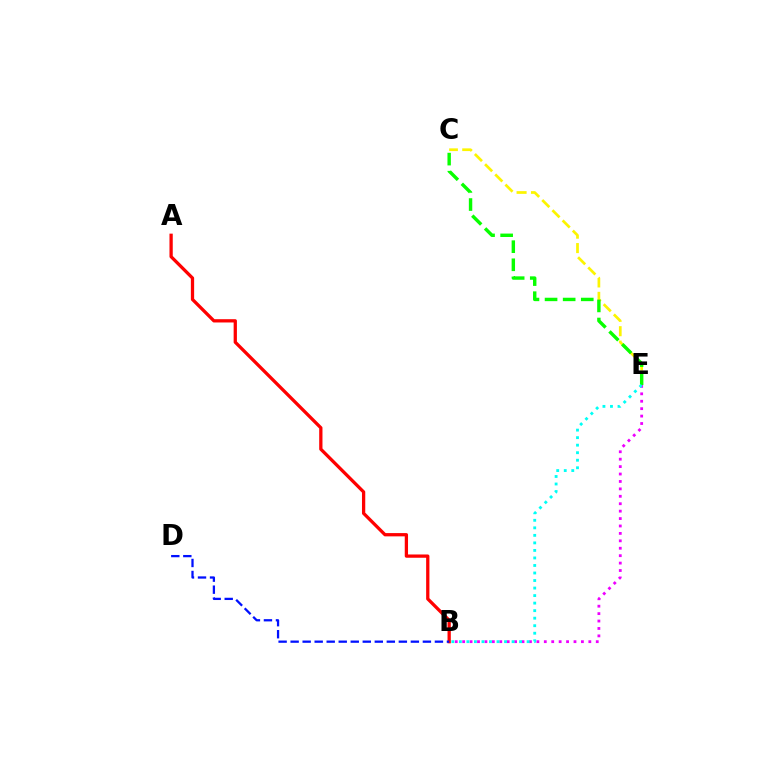{('B', 'E'): [{'color': '#ee00ff', 'line_style': 'dotted', 'thickness': 2.02}, {'color': '#00fff6', 'line_style': 'dotted', 'thickness': 2.05}], ('C', 'E'): [{'color': '#fcf500', 'line_style': 'dashed', 'thickness': 1.96}, {'color': '#08ff00', 'line_style': 'dashed', 'thickness': 2.46}], ('A', 'B'): [{'color': '#ff0000', 'line_style': 'solid', 'thickness': 2.36}], ('B', 'D'): [{'color': '#0010ff', 'line_style': 'dashed', 'thickness': 1.63}]}